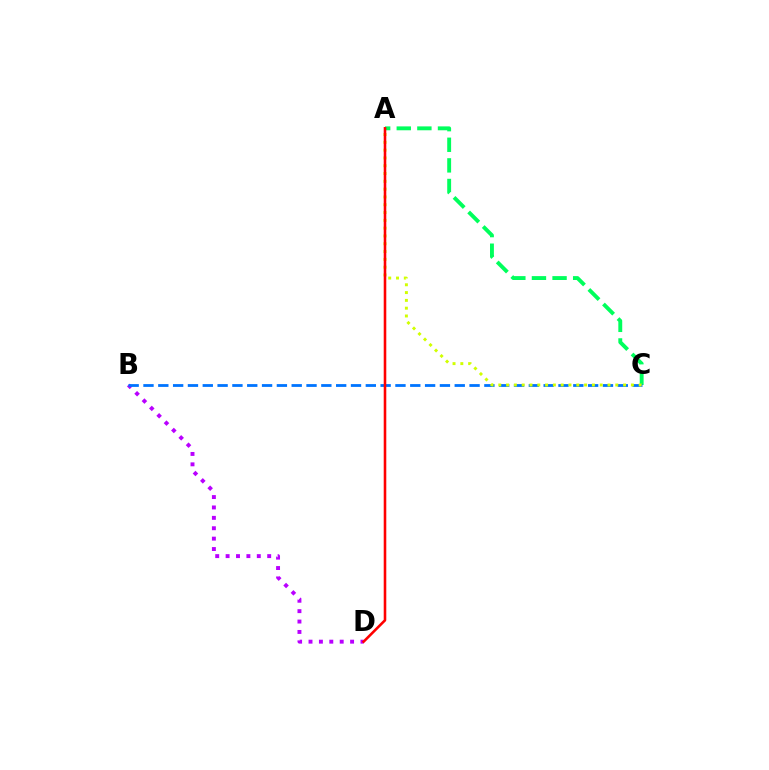{('A', 'C'): [{'color': '#00ff5c', 'line_style': 'dashed', 'thickness': 2.8}, {'color': '#d1ff00', 'line_style': 'dotted', 'thickness': 2.12}], ('B', 'D'): [{'color': '#b900ff', 'line_style': 'dotted', 'thickness': 2.82}], ('B', 'C'): [{'color': '#0074ff', 'line_style': 'dashed', 'thickness': 2.01}], ('A', 'D'): [{'color': '#ff0000', 'line_style': 'solid', 'thickness': 1.86}]}